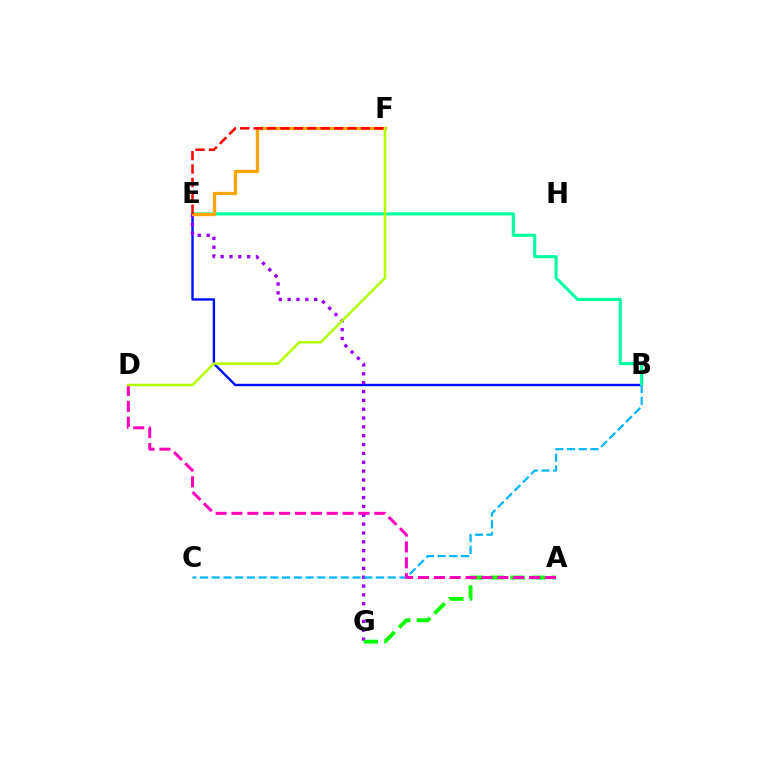{('B', 'E'): [{'color': '#0010ff', 'line_style': 'solid', 'thickness': 1.73}, {'color': '#00ff9d', 'line_style': 'solid', 'thickness': 2.23}], ('E', 'G'): [{'color': '#9b00ff', 'line_style': 'dotted', 'thickness': 2.4}], ('B', 'C'): [{'color': '#00b5ff', 'line_style': 'dashed', 'thickness': 1.59}], ('A', 'G'): [{'color': '#08ff00', 'line_style': 'dashed', 'thickness': 2.8}], ('A', 'D'): [{'color': '#ff00bd', 'line_style': 'dashed', 'thickness': 2.16}], ('E', 'F'): [{'color': '#ffa500', 'line_style': 'solid', 'thickness': 2.37}, {'color': '#ff0000', 'line_style': 'dashed', 'thickness': 1.82}], ('D', 'F'): [{'color': '#b3ff00', 'line_style': 'solid', 'thickness': 1.83}]}